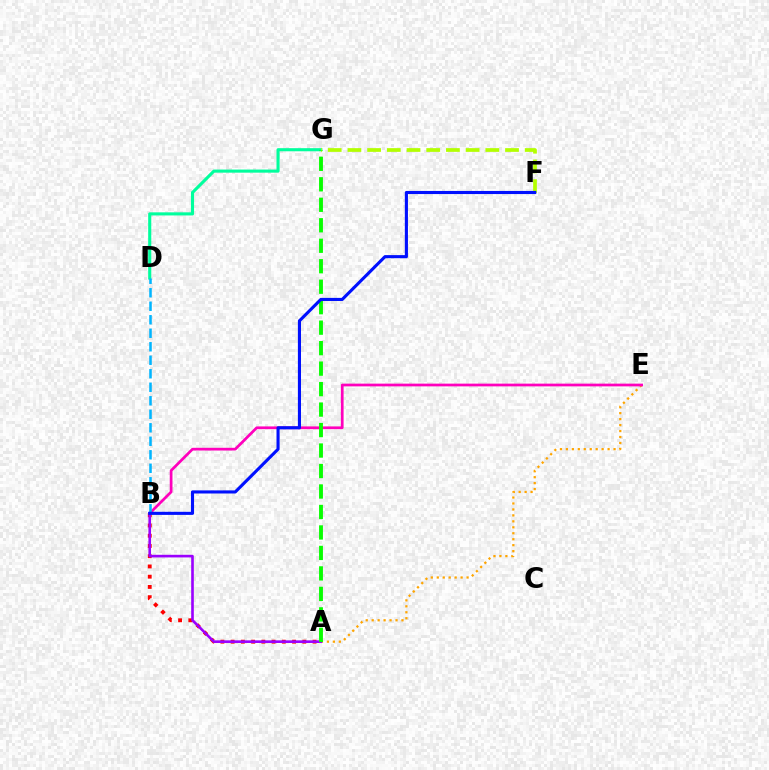{('A', 'B'): [{'color': '#ff0000', 'line_style': 'dotted', 'thickness': 2.78}, {'color': '#9b00ff', 'line_style': 'solid', 'thickness': 1.89}], ('D', 'G'): [{'color': '#00ff9d', 'line_style': 'solid', 'thickness': 2.23}], ('A', 'E'): [{'color': '#ffa500', 'line_style': 'dotted', 'thickness': 1.62}], ('F', 'G'): [{'color': '#b3ff00', 'line_style': 'dashed', 'thickness': 2.68}], ('B', 'E'): [{'color': '#ff00bd', 'line_style': 'solid', 'thickness': 1.97}], ('B', 'D'): [{'color': '#00b5ff', 'line_style': 'dashed', 'thickness': 1.83}], ('A', 'G'): [{'color': '#08ff00', 'line_style': 'dashed', 'thickness': 2.78}], ('B', 'F'): [{'color': '#0010ff', 'line_style': 'solid', 'thickness': 2.24}]}